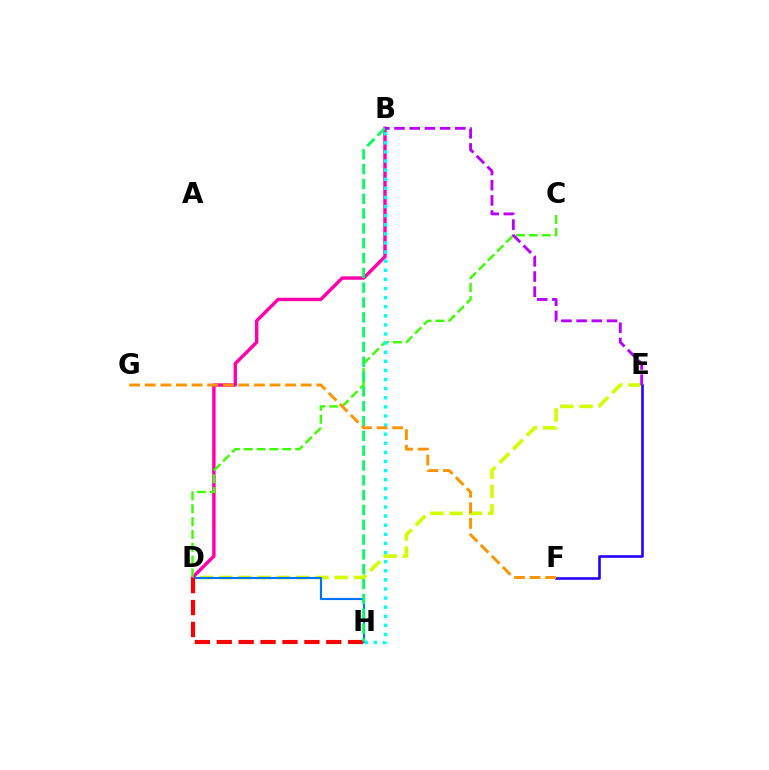{('D', 'E'): [{'color': '#d1ff00', 'line_style': 'dashed', 'thickness': 2.62}], ('D', 'H'): [{'color': '#0074ff', 'line_style': 'solid', 'thickness': 1.55}, {'color': '#ff0000', 'line_style': 'dashed', 'thickness': 2.98}], ('E', 'F'): [{'color': '#2500ff', 'line_style': 'solid', 'thickness': 1.87}], ('B', 'D'): [{'color': '#ff00ac', 'line_style': 'solid', 'thickness': 2.46}], ('C', 'D'): [{'color': '#3dff00', 'line_style': 'dashed', 'thickness': 1.75}], ('B', 'H'): [{'color': '#00ff5c', 'line_style': 'dashed', 'thickness': 2.01}, {'color': '#00fff6', 'line_style': 'dotted', 'thickness': 2.47}], ('B', 'E'): [{'color': '#b900ff', 'line_style': 'dashed', 'thickness': 2.06}], ('F', 'G'): [{'color': '#ff9400', 'line_style': 'dashed', 'thickness': 2.12}]}